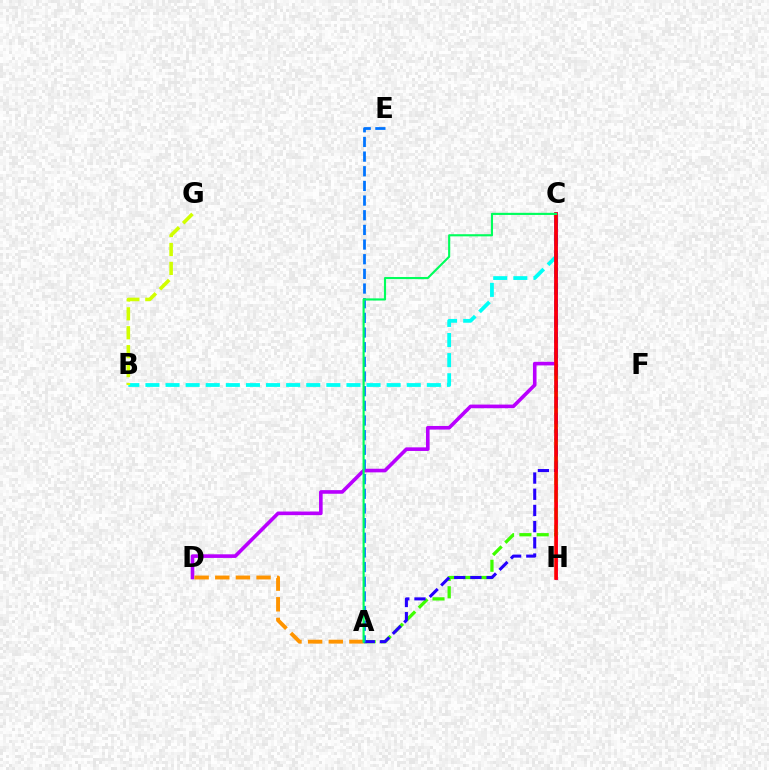{('C', 'H'): [{'color': '#ff00ac', 'line_style': 'solid', 'thickness': 2.2}, {'color': '#ff0000', 'line_style': 'solid', 'thickness': 2.54}], ('B', 'C'): [{'color': '#00fff6', 'line_style': 'dashed', 'thickness': 2.73}], ('A', 'C'): [{'color': '#3dff00', 'line_style': 'dashed', 'thickness': 2.35}, {'color': '#2500ff', 'line_style': 'dashed', 'thickness': 2.2}, {'color': '#00ff5c', 'line_style': 'solid', 'thickness': 1.54}], ('C', 'D'): [{'color': '#b900ff', 'line_style': 'solid', 'thickness': 2.6}], ('A', 'D'): [{'color': '#ff9400', 'line_style': 'dashed', 'thickness': 2.8}], ('A', 'E'): [{'color': '#0074ff', 'line_style': 'dashed', 'thickness': 1.99}], ('B', 'G'): [{'color': '#d1ff00', 'line_style': 'dashed', 'thickness': 2.57}]}